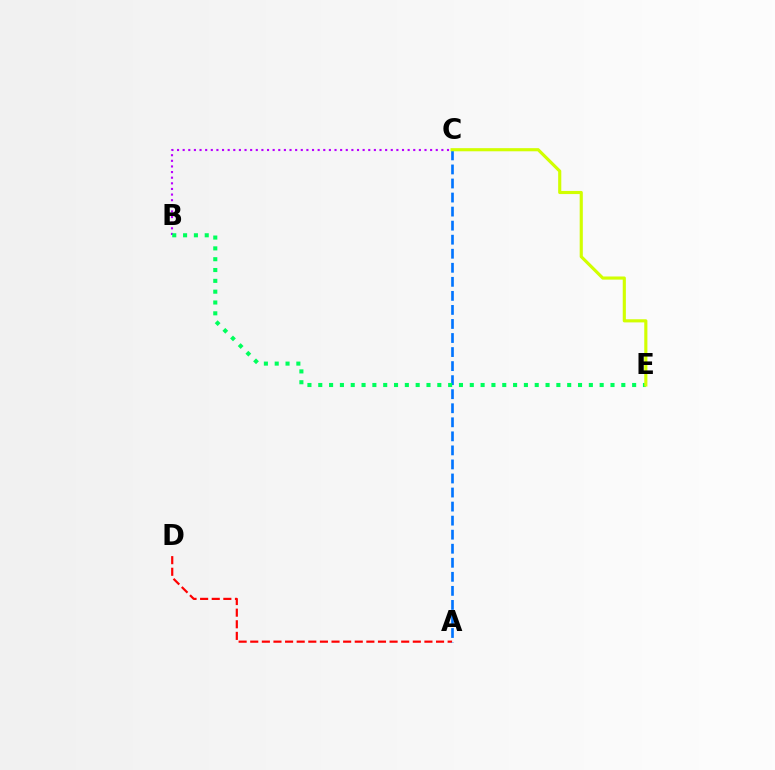{('A', 'D'): [{'color': '#ff0000', 'line_style': 'dashed', 'thickness': 1.58}], ('B', 'C'): [{'color': '#b900ff', 'line_style': 'dotted', 'thickness': 1.53}], ('A', 'C'): [{'color': '#0074ff', 'line_style': 'dashed', 'thickness': 1.91}], ('B', 'E'): [{'color': '#00ff5c', 'line_style': 'dotted', 'thickness': 2.94}], ('C', 'E'): [{'color': '#d1ff00', 'line_style': 'solid', 'thickness': 2.26}]}